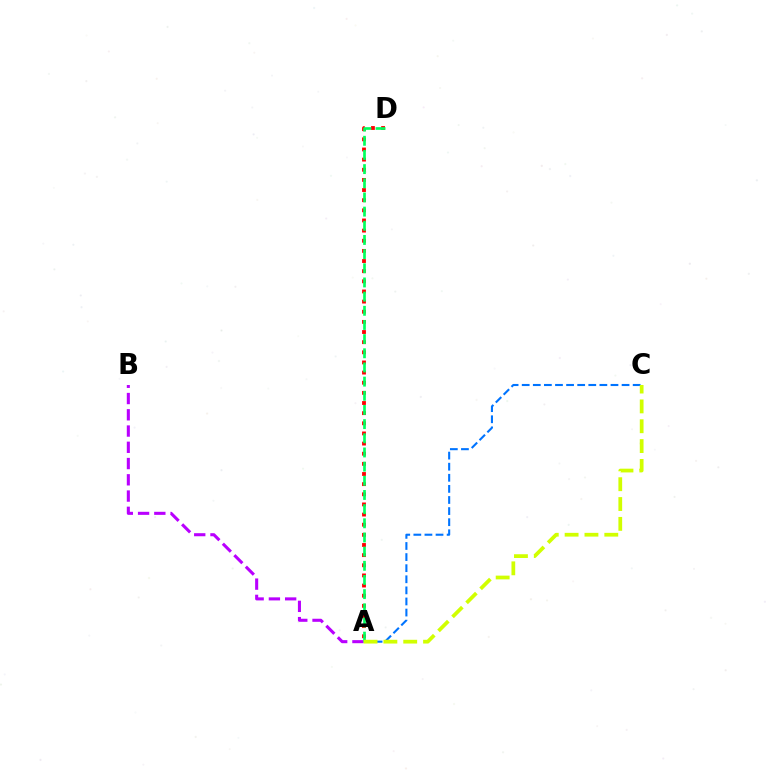{('A', 'B'): [{'color': '#b900ff', 'line_style': 'dashed', 'thickness': 2.21}], ('A', 'D'): [{'color': '#ff0000', 'line_style': 'dotted', 'thickness': 2.76}, {'color': '#00ff5c', 'line_style': 'dashed', 'thickness': 1.92}], ('A', 'C'): [{'color': '#0074ff', 'line_style': 'dashed', 'thickness': 1.51}, {'color': '#d1ff00', 'line_style': 'dashed', 'thickness': 2.7}]}